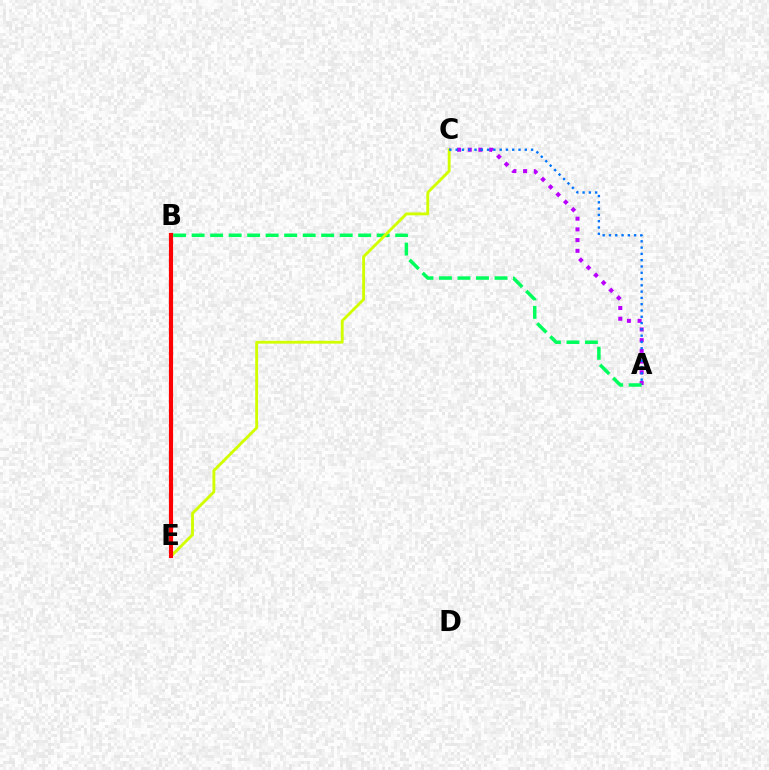{('A', 'C'): [{'color': '#b900ff', 'line_style': 'dotted', 'thickness': 2.91}, {'color': '#0074ff', 'line_style': 'dotted', 'thickness': 1.71}], ('A', 'B'): [{'color': '#00ff5c', 'line_style': 'dashed', 'thickness': 2.51}], ('C', 'E'): [{'color': '#d1ff00', 'line_style': 'solid', 'thickness': 2.06}], ('B', 'E'): [{'color': '#ff0000', 'line_style': 'solid', 'thickness': 3.0}]}